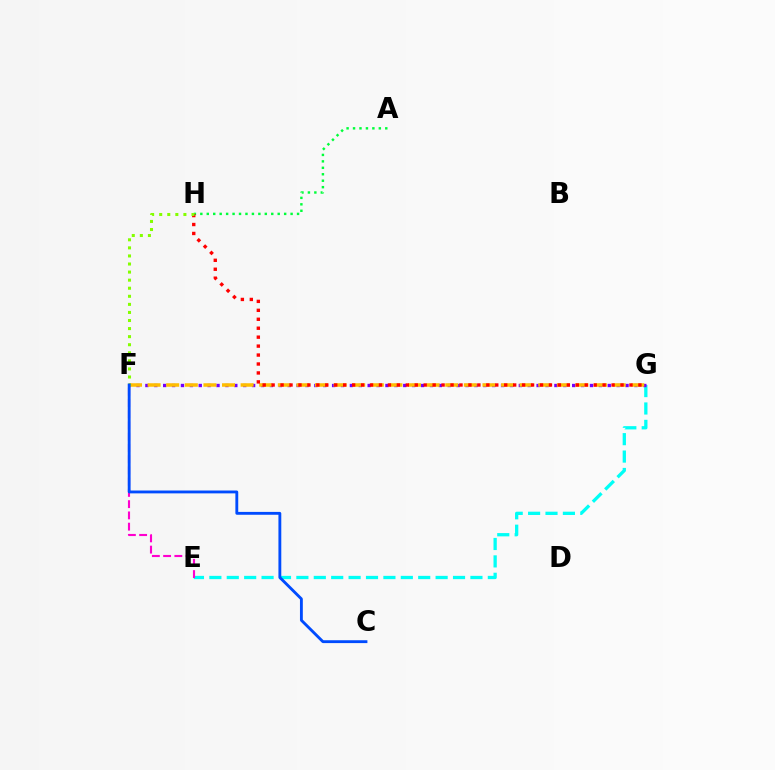{('E', 'G'): [{'color': '#00fff6', 'line_style': 'dashed', 'thickness': 2.36}], ('F', 'G'): [{'color': '#7200ff', 'line_style': 'dotted', 'thickness': 2.42}, {'color': '#ffbd00', 'line_style': 'dashed', 'thickness': 2.53}], ('A', 'H'): [{'color': '#00ff39', 'line_style': 'dotted', 'thickness': 1.75}], ('E', 'F'): [{'color': '#ff00cf', 'line_style': 'dashed', 'thickness': 1.53}], ('G', 'H'): [{'color': '#ff0000', 'line_style': 'dotted', 'thickness': 2.43}], ('F', 'H'): [{'color': '#84ff00', 'line_style': 'dotted', 'thickness': 2.19}], ('C', 'F'): [{'color': '#004bff', 'line_style': 'solid', 'thickness': 2.06}]}